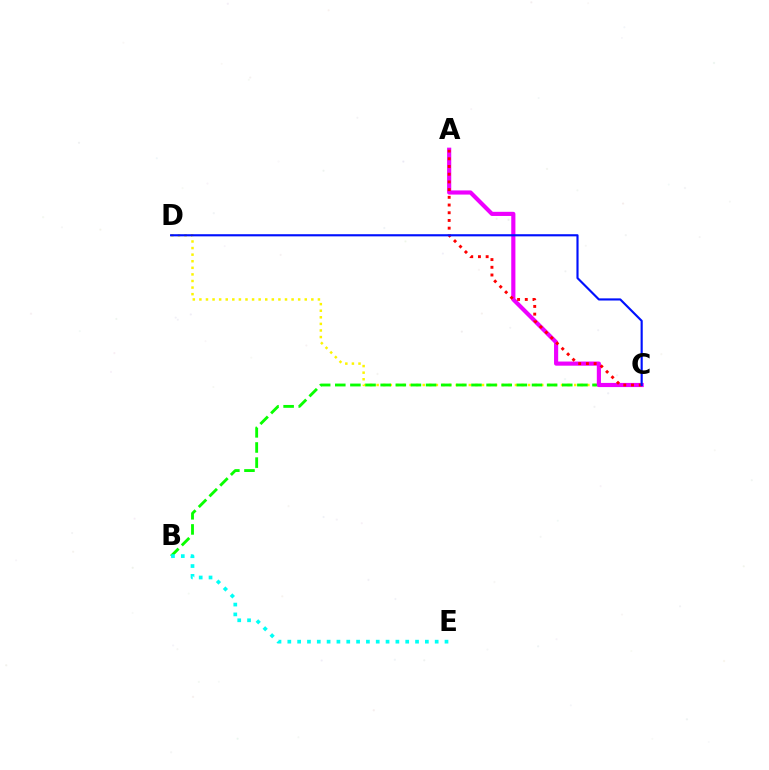{('C', 'D'): [{'color': '#fcf500', 'line_style': 'dotted', 'thickness': 1.79}, {'color': '#0010ff', 'line_style': 'solid', 'thickness': 1.54}], ('B', 'C'): [{'color': '#08ff00', 'line_style': 'dashed', 'thickness': 2.06}], ('B', 'E'): [{'color': '#00fff6', 'line_style': 'dotted', 'thickness': 2.67}], ('A', 'C'): [{'color': '#ee00ff', 'line_style': 'solid', 'thickness': 2.98}, {'color': '#ff0000', 'line_style': 'dotted', 'thickness': 2.09}]}